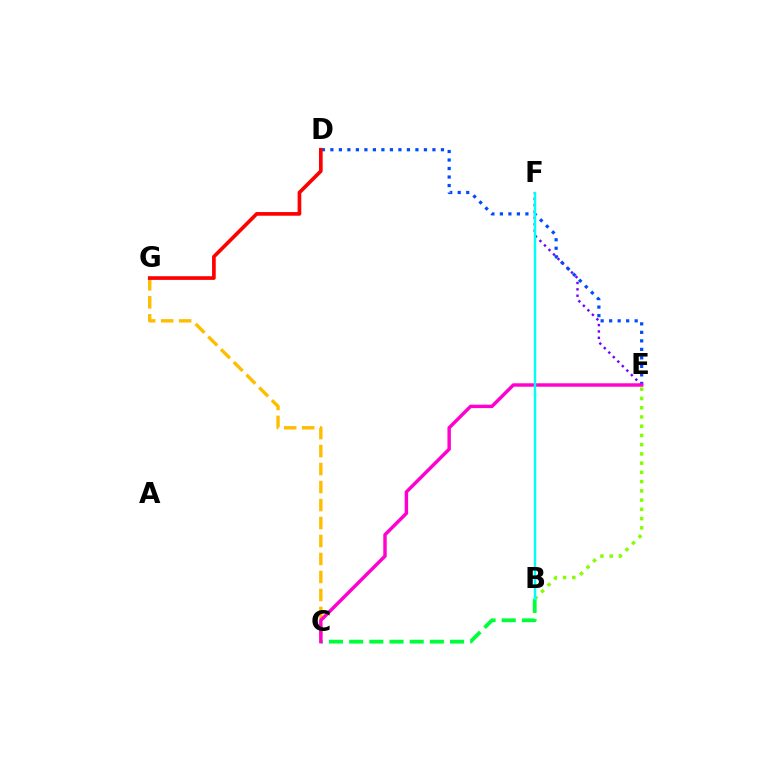{('B', 'C'): [{'color': '#00ff39', 'line_style': 'dashed', 'thickness': 2.74}], ('E', 'F'): [{'color': '#7200ff', 'line_style': 'dotted', 'thickness': 1.73}], ('C', 'G'): [{'color': '#ffbd00', 'line_style': 'dashed', 'thickness': 2.44}], ('D', 'E'): [{'color': '#004bff', 'line_style': 'dotted', 'thickness': 2.31}], ('C', 'E'): [{'color': '#ff00cf', 'line_style': 'solid', 'thickness': 2.47}], ('D', 'G'): [{'color': '#ff0000', 'line_style': 'solid', 'thickness': 2.64}], ('B', 'E'): [{'color': '#84ff00', 'line_style': 'dotted', 'thickness': 2.51}], ('B', 'F'): [{'color': '#00fff6', 'line_style': 'solid', 'thickness': 1.76}]}